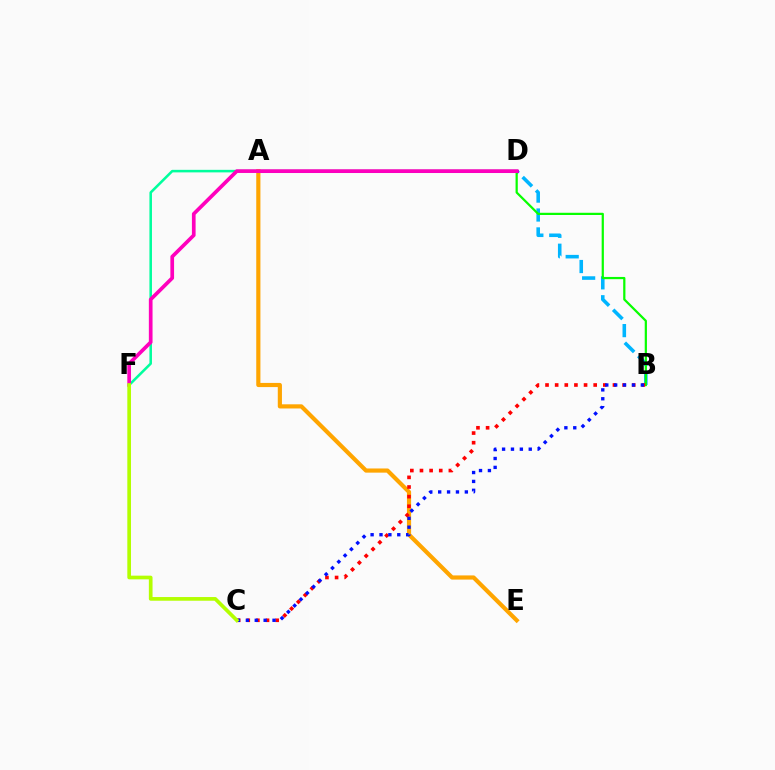{('B', 'D'): [{'color': '#00b5ff', 'line_style': 'dashed', 'thickness': 2.57}], ('D', 'F'): [{'color': '#00ff9d', 'line_style': 'solid', 'thickness': 1.83}, {'color': '#ff00bd', 'line_style': 'solid', 'thickness': 2.66}], ('A', 'B'): [{'color': '#08ff00', 'line_style': 'solid', 'thickness': 1.6}], ('A', 'E'): [{'color': '#ffa500', 'line_style': 'solid', 'thickness': 3.0}], ('A', 'D'): [{'color': '#9b00ff', 'line_style': 'solid', 'thickness': 2.18}], ('B', 'C'): [{'color': '#ff0000', 'line_style': 'dotted', 'thickness': 2.62}, {'color': '#0010ff', 'line_style': 'dotted', 'thickness': 2.42}], ('C', 'F'): [{'color': '#b3ff00', 'line_style': 'solid', 'thickness': 2.65}]}